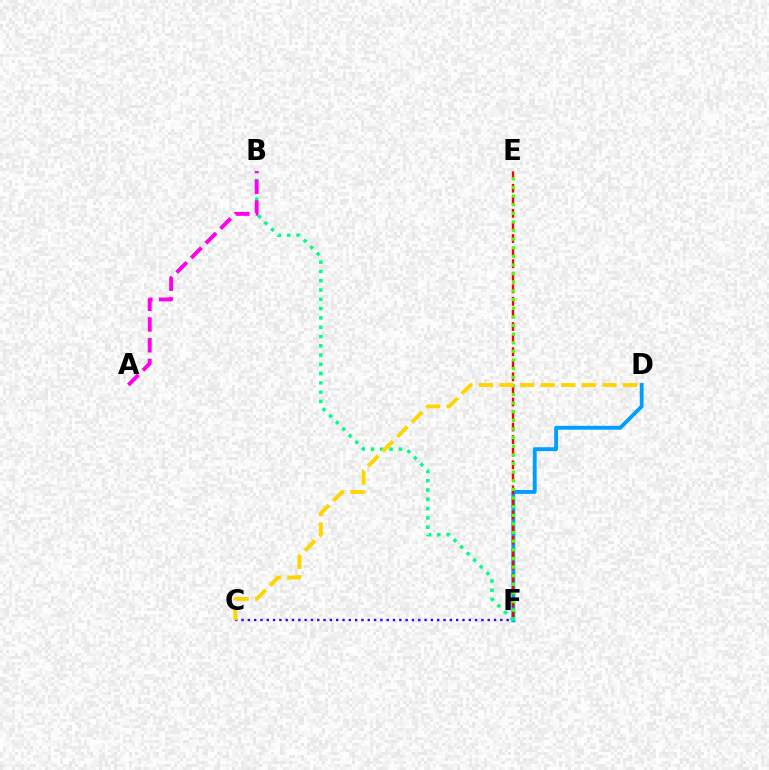{('D', 'F'): [{'color': '#009eff', 'line_style': 'solid', 'thickness': 2.77}], ('E', 'F'): [{'color': '#ff0000', 'line_style': 'dashed', 'thickness': 1.71}, {'color': '#4fff00', 'line_style': 'dotted', 'thickness': 2.34}], ('C', 'F'): [{'color': '#3700ff', 'line_style': 'dotted', 'thickness': 1.72}], ('B', 'F'): [{'color': '#00ff86', 'line_style': 'dotted', 'thickness': 2.52}], ('A', 'B'): [{'color': '#ff00ed', 'line_style': 'dashed', 'thickness': 2.81}], ('C', 'D'): [{'color': '#ffd500', 'line_style': 'dashed', 'thickness': 2.8}]}